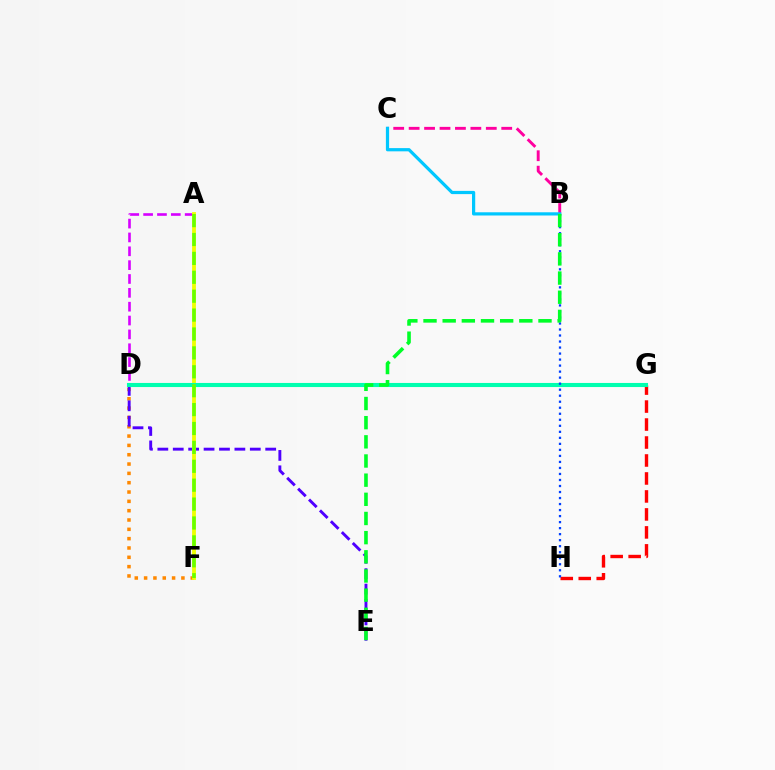{('G', 'H'): [{'color': '#ff0000', 'line_style': 'dashed', 'thickness': 2.44}], ('B', 'C'): [{'color': '#ff00a0', 'line_style': 'dashed', 'thickness': 2.1}, {'color': '#00c7ff', 'line_style': 'solid', 'thickness': 2.32}], ('A', 'D'): [{'color': '#d600ff', 'line_style': 'dashed', 'thickness': 1.88}], ('D', 'F'): [{'color': '#ff8800', 'line_style': 'dotted', 'thickness': 2.53}], ('D', 'E'): [{'color': '#4f00ff', 'line_style': 'dashed', 'thickness': 2.09}], ('A', 'F'): [{'color': '#eeff00', 'line_style': 'solid', 'thickness': 2.75}, {'color': '#66ff00', 'line_style': 'dashed', 'thickness': 2.57}], ('D', 'G'): [{'color': '#00ffaf', 'line_style': 'solid', 'thickness': 2.94}], ('B', 'H'): [{'color': '#003fff', 'line_style': 'dotted', 'thickness': 1.64}], ('B', 'E'): [{'color': '#00ff27', 'line_style': 'dashed', 'thickness': 2.6}]}